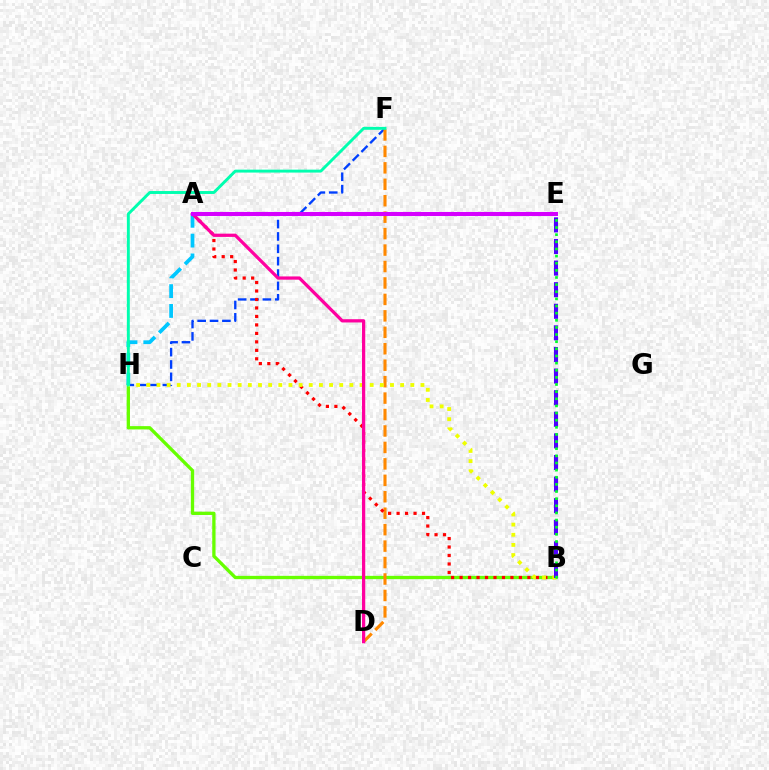{('F', 'H'): [{'color': '#003fff', 'line_style': 'dashed', 'thickness': 1.68}, {'color': '#00ffaf', 'line_style': 'solid', 'thickness': 2.1}], ('B', 'H'): [{'color': '#66ff00', 'line_style': 'solid', 'thickness': 2.38}, {'color': '#eeff00', 'line_style': 'dotted', 'thickness': 2.76}], ('D', 'F'): [{'color': '#ff8800', 'line_style': 'dashed', 'thickness': 2.23}], ('A', 'B'): [{'color': '#ff0000', 'line_style': 'dotted', 'thickness': 2.3}], ('B', 'E'): [{'color': '#4f00ff', 'line_style': 'dashed', 'thickness': 2.93}, {'color': '#00ff27', 'line_style': 'dotted', 'thickness': 1.94}], ('A', 'H'): [{'color': '#00c7ff', 'line_style': 'dashed', 'thickness': 2.69}], ('A', 'D'): [{'color': '#ff00a0', 'line_style': 'solid', 'thickness': 2.34}], ('A', 'E'): [{'color': '#d600ff', 'line_style': 'solid', 'thickness': 2.92}]}